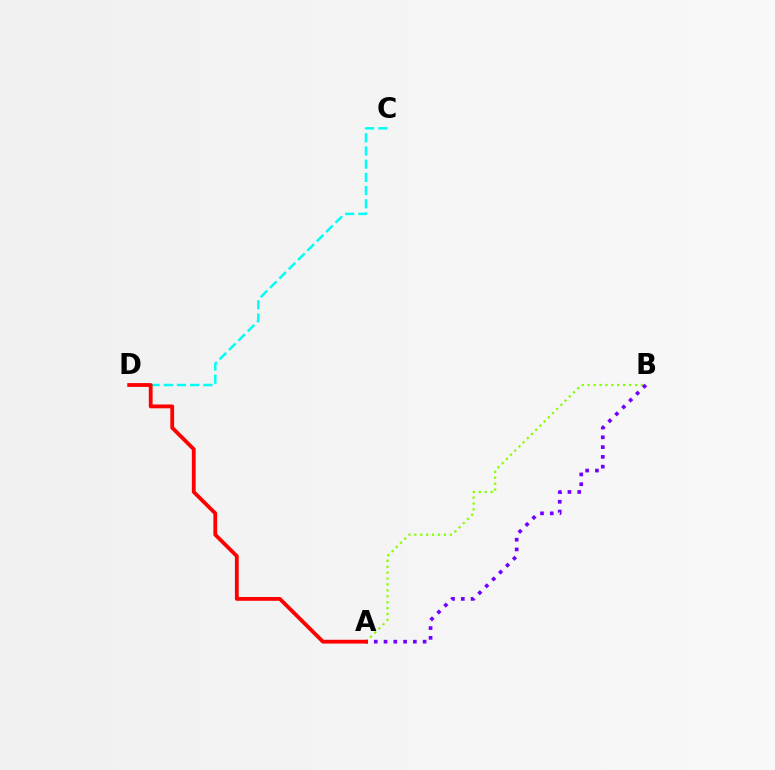{('C', 'D'): [{'color': '#00fff6', 'line_style': 'dashed', 'thickness': 1.79}], ('A', 'B'): [{'color': '#84ff00', 'line_style': 'dotted', 'thickness': 1.61}, {'color': '#7200ff', 'line_style': 'dotted', 'thickness': 2.65}], ('A', 'D'): [{'color': '#ff0000', 'line_style': 'solid', 'thickness': 2.74}]}